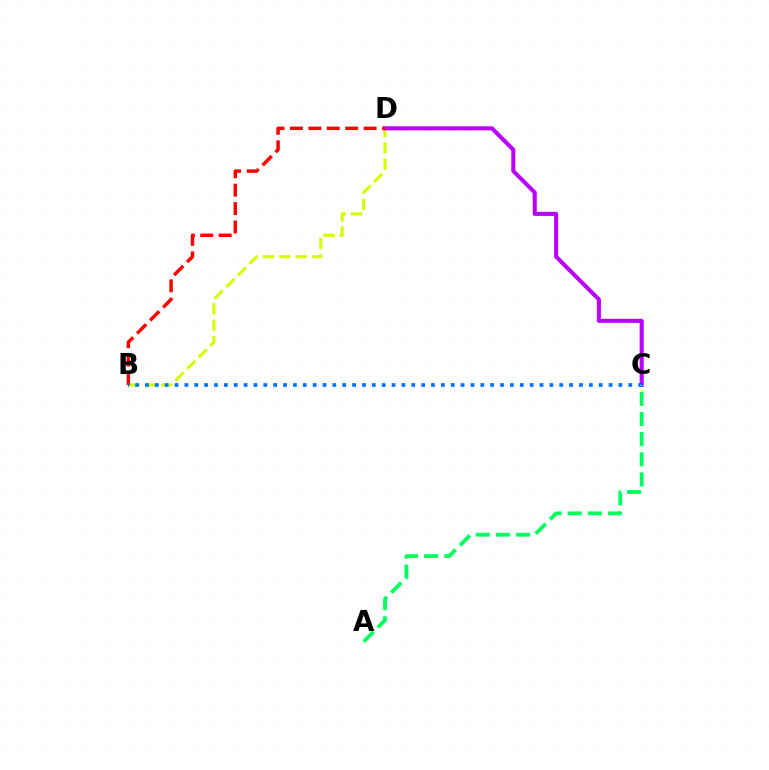{('B', 'D'): [{'color': '#d1ff00', 'line_style': 'dashed', 'thickness': 2.22}, {'color': '#ff0000', 'line_style': 'dashed', 'thickness': 2.5}], ('C', 'D'): [{'color': '#b900ff', 'line_style': 'solid', 'thickness': 2.92}], ('B', 'C'): [{'color': '#0074ff', 'line_style': 'dotted', 'thickness': 2.68}], ('A', 'C'): [{'color': '#00ff5c', 'line_style': 'dashed', 'thickness': 2.74}]}